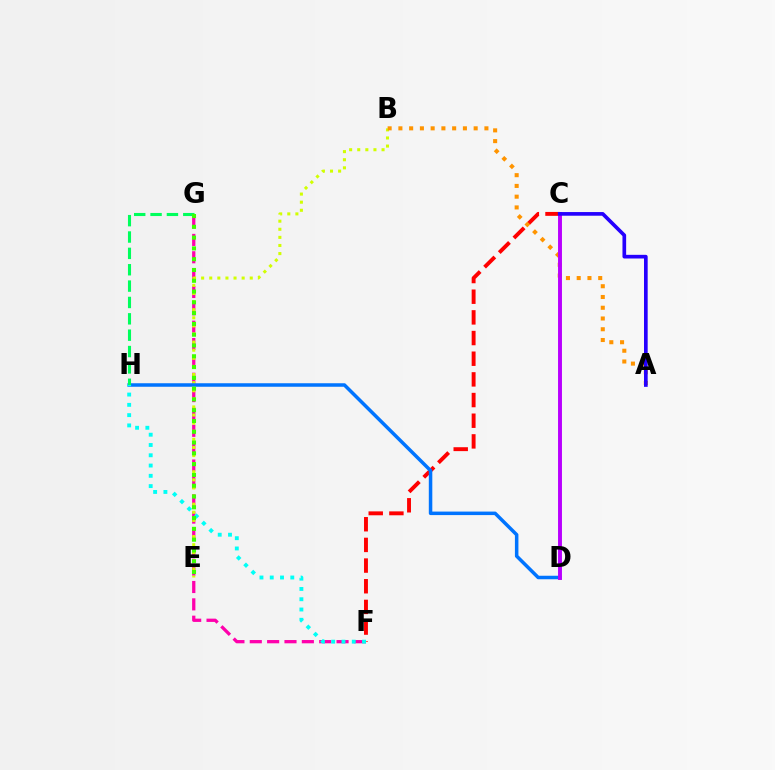{('F', 'G'): [{'color': '#ff00ac', 'line_style': 'dashed', 'thickness': 2.36}], ('C', 'F'): [{'color': '#ff0000', 'line_style': 'dashed', 'thickness': 2.81}], ('B', 'E'): [{'color': '#d1ff00', 'line_style': 'dotted', 'thickness': 2.2}], ('A', 'B'): [{'color': '#ff9400', 'line_style': 'dotted', 'thickness': 2.92}], ('D', 'H'): [{'color': '#0074ff', 'line_style': 'solid', 'thickness': 2.53}], ('C', 'D'): [{'color': '#b900ff', 'line_style': 'solid', 'thickness': 2.82}], ('G', 'H'): [{'color': '#00ff5c', 'line_style': 'dashed', 'thickness': 2.22}], ('A', 'C'): [{'color': '#2500ff', 'line_style': 'solid', 'thickness': 2.64}], ('F', 'H'): [{'color': '#00fff6', 'line_style': 'dotted', 'thickness': 2.79}], ('E', 'G'): [{'color': '#3dff00', 'line_style': 'dotted', 'thickness': 2.93}]}